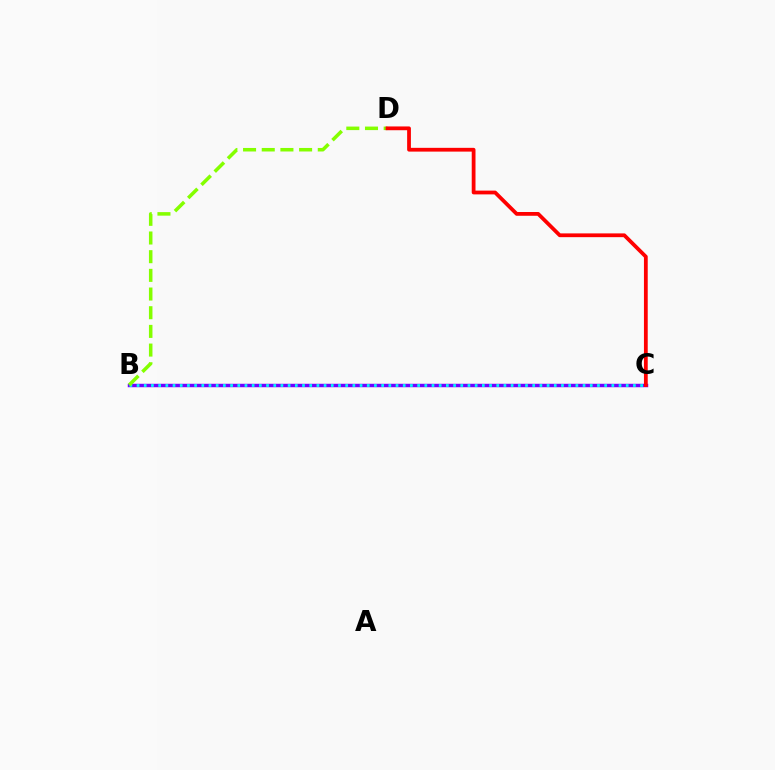{('B', 'C'): [{'color': '#7200ff', 'line_style': 'solid', 'thickness': 2.48}, {'color': '#00fff6', 'line_style': 'dotted', 'thickness': 1.95}], ('B', 'D'): [{'color': '#84ff00', 'line_style': 'dashed', 'thickness': 2.54}], ('C', 'D'): [{'color': '#ff0000', 'line_style': 'solid', 'thickness': 2.72}]}